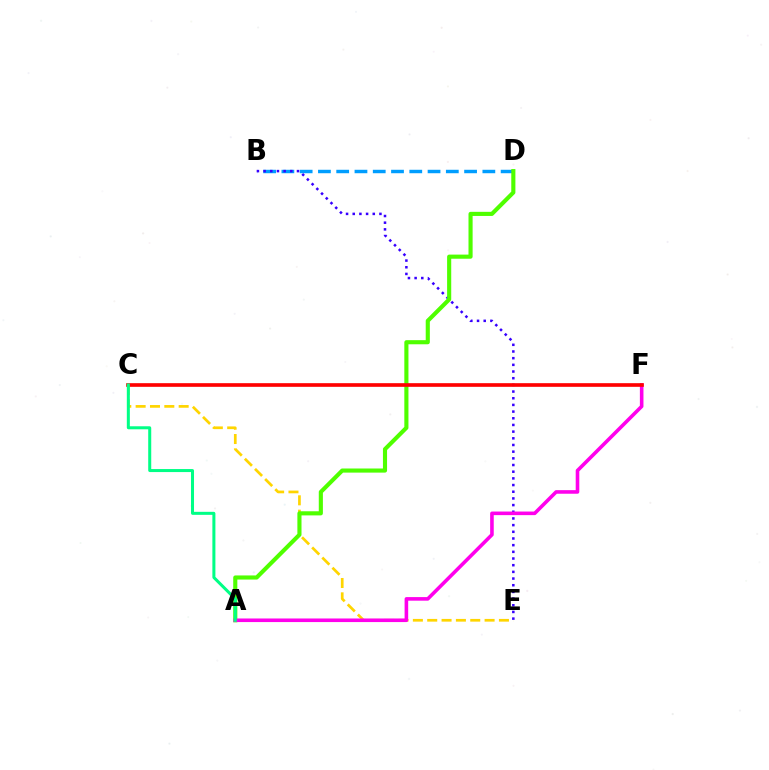{('B', 'D'): [{'color': '#009eff', 'line_style': 'dashed', 'thickness': 2.48}], ('B', 'E'): [{'color': '#3700ff', 'line_style': 'dotted', 'thickness': 1.81}], ('C', 'E'): [{'color': '#ffd500', 'line_style': 'dashed', 'thickness': 1.95}], ('A', 'D'): [{'color': '#4fff00', 'line_style': 'solid', 'thickness': 2.97}], ('A', 'F'): [{'color': '#ff00ed', 'line_style': 'solid', 'thickness': 2.59}], ('C', 'F'): [{'color': '#ff0000', 'line_style': 'solid', 'thickness': 2.63}], ('A', 'C'): [{'color': '#00ff86', 'line_style': 'solid', 'thickness': 2.18}]}